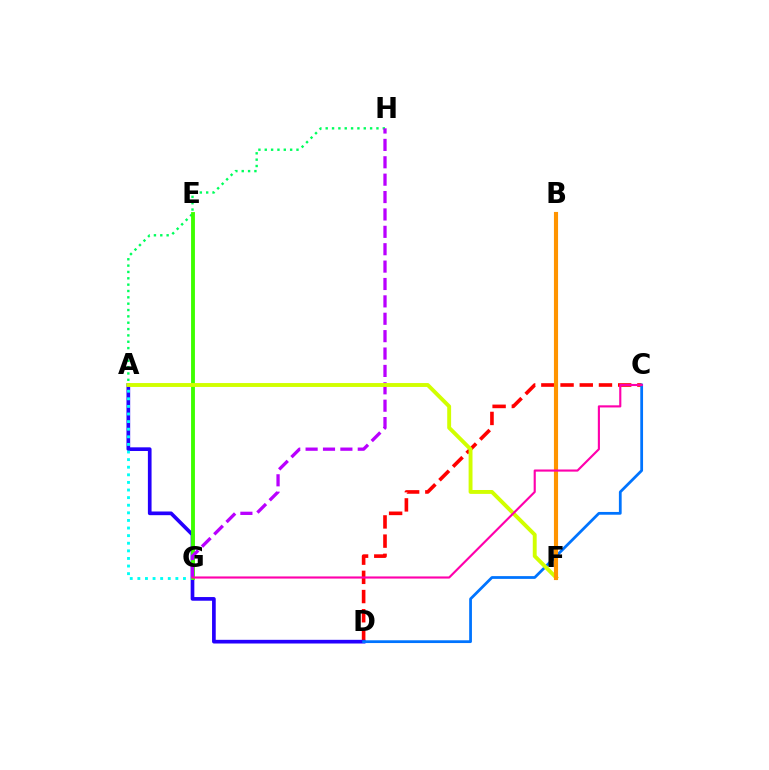{('A', 'H'): [{'color': '#00ff5c', 'line_style': 'dotted', 'thickness': 1.72}], ('C', 'D'): [{'color': '#ff0000', 'line_style': 'dashed', 'thickness': 2.61}, {'color': '#0074ff', 'line_style': 'solid', 'thickness': 1.99}], ('A', 'D'): [{'color': '#2500ff', 'line_style': 'solid', 'thickness': 2.65}], ('A', 'G'): [{'color': '#00fff6', 'line_style': 'dotted', 'thickness': 2.07}], ('E', 'G'): [{'color': '#3dff00', 'line_style': 'solid', 'thickness': 2.78}], ('G', 'H'): [{'color': '#b900ff', 'line_style': 'dashed', 'thickness': 2.36}], ('A', 'F'): [{'color': '#d1ff00', 'line_style': 'solid', 'thickness': 2.8}], ('B', 'F'): [{'color': '#ff9400', 'line_style': 'solid', 'thickness': 2.97}], ('C', 'G'): [{'color': '#ff00ac', 'line_style': 'solid', 'thickness': 1.54}]}